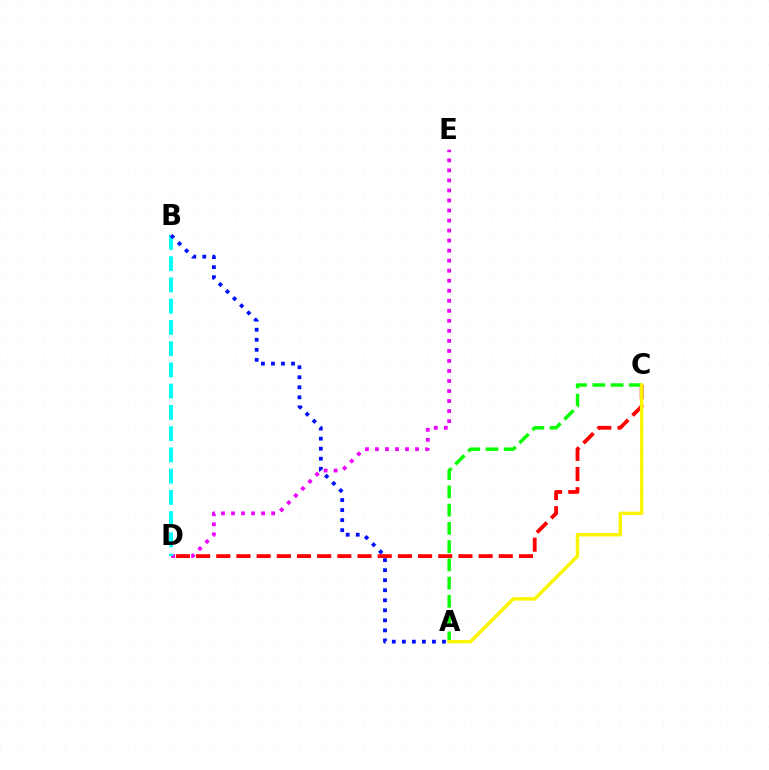{('D', 'E'): [{'color': '#ee00ff', 'line_style': 'dotted', 'thickness': 2.72}], ('C', 'D'): [{'color': '#ff0000', 'line_style': 'dashed', 'thickness': 2.74}], ('A', 'C'): [{'color': '#08ff00', 'line_style': 'dashed', 'thickness': 2.48}, {'color': '#fcf500', 'line_style': 'solid', 'thickness': 2.47}], ('B', 'D'): [{'color': '#00fff6', 'line_style': 'dashed', 'thickness': 2.89}], ('A', 'B'): [{'color': '#0010ff', 'line_style': 'dotted', 'thickness': 2.73}]}